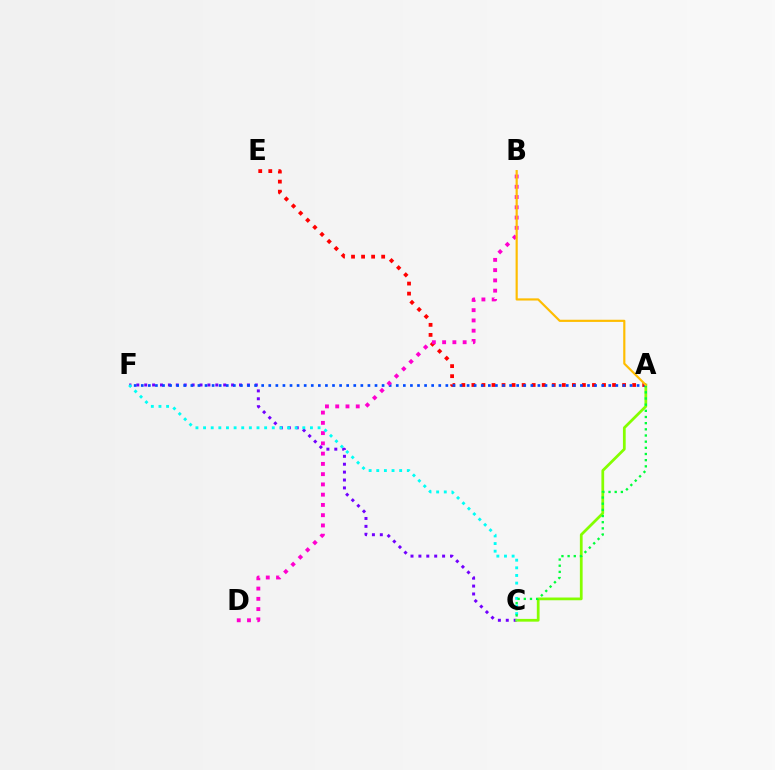{('A', 'E'): [{'color': '#ff0000', 'line_style': 'dotted', 'thickness': 2.73}], ('C', 'F'): [{'color': '#7200ff', 'line_style': 'dotted', 'thickness': 2.15}, {'color': '#00fff6', 'line_style': 'dotted', 'thickness': 2.07}], ('A', 'C'): [{'color': '#84ff00', 'line_style': 'solid', 'thickness': 1.98}, {'color': '#00ff39', 'line_style': 'dotted', 'thickness': 1.68}], ('A', 'F'): [{'color': '#004bff', 'line_style': 'dotted', 'thickness': 1.92}], ('B', 'D'): [{'color': '#ff00cf', 'line_style': 'dotted', 'thickness': 2.79}], ('A', 'B'): [{'color': '#ffbd00', 'line_style': 'solid', 'thickness': 1.56}]}